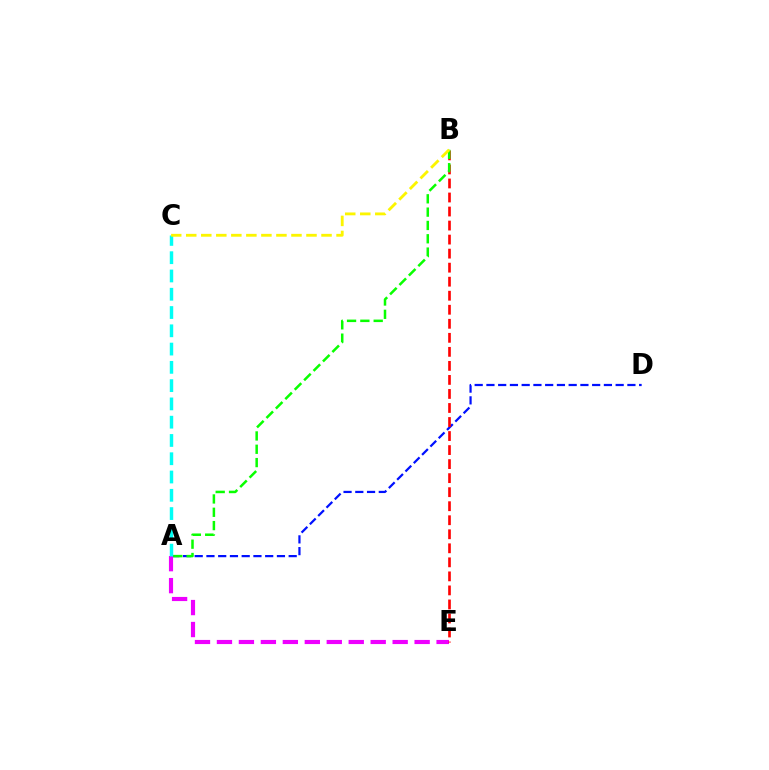{('A', 'D'): [{'color': '#0010ff', 'line_style': 'dashed', 'thickness': 1.6}], ('A', 'E'): [{'color': '#ee00ff', 'line_style': 'dashed', 'thickness': 2.98}], ('B', 'E'): [{'color': '#ff0000', 'line_style': 'dashed', 'thickness': 1.91}], ('A', 'B'): [{'color': '#08ff00', 'line_style': 'dashed', 'thickness': 1.81}], ('A', 'C'): [{'color': '#00fff6', 'line_style': 'dashed', 'thickness': 2.48}], ('B', 'C'): [{'color': '#fcf500', 'line_style': 'dashed', 'thickness': 2.04}]}